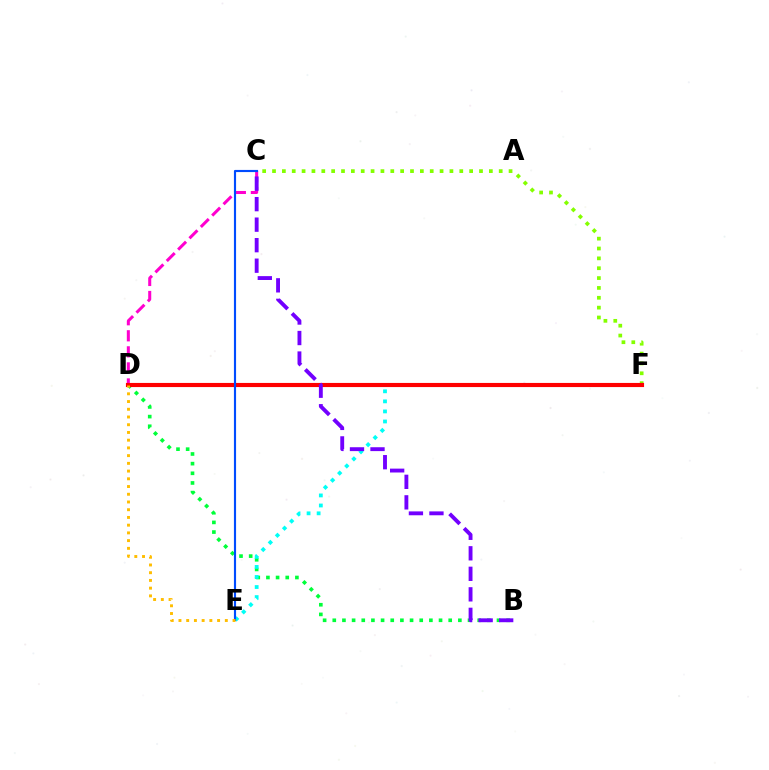{('B', 'D'): [{'color': '#00ff39', 'line_style': 'dotted', 'thickness': 2.62}], ('C', 'D'): [{'color': '#ff00cf', 'line_style': 'dashed', 'thickness': 2.18}], ('C', 'F'): [{'color': '#84ff00', 'line_style': 'dotted', 'thickness': 2.68}], ('E', 'F'): [{'color': '#00fff6', 'line_style': 'dotted', 'thickness': 2.73}], ('D', 'F'): [{'color': '#ff0000', 'line_style': 'solid', 'thickness': 2.98}], ('B', 'C'): [{'color': '#7200ff', 'line_style': 'dashed', 'thickness': 2.79}], ('C', 'E'): [{'color': '#004bff', 'line_style': 'solid', 'thickness': 1.55}], ('D', 'E'): [{'color': '#ffbd00', 'line_style': 'dotted', 'thickness': 2.1}]}